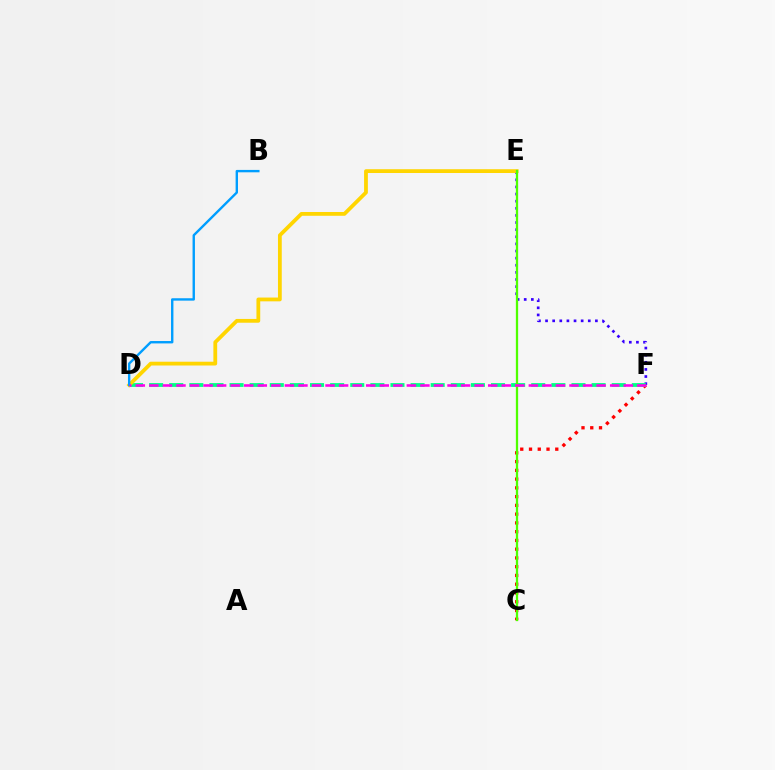{('E', 'F'): [{'color': '#3700ff', 'line_style': 'dotted', 'thickness': 1.93}], ('C', 'F'): [{'color': '#ff0000', 'line_style': 'dotted', 'thickness': 2.38}], ('D', 'F'): [{'color': '#00ff86', 'line_style': 'dashed', 'thickness': 2.73}, {'color': '#ff00ed', 'line_style': 'dashed', 'thickness': 1.84}], ('D', 'E'): [{'color': '#ffd500', 'line_style': 'solid', 'thickness': 2.73}], ('C', 'E'): [{'color': '#4fff00', 'line_style': 'solid', 'thickness': 1.64}], ('B', 'D'): [{'color': '#009eff', 'line_style': 'solid', 'thickness': 1.72}]}